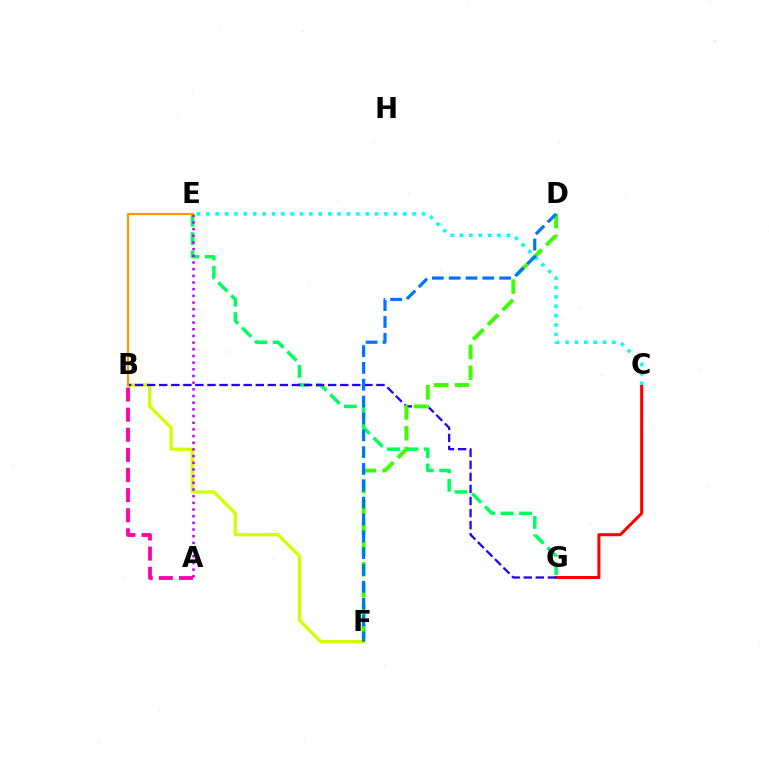{('B', 'F'): [{'color': '#d1ff00', 'line_style': 'solid', 'thickness': 2.36}], ('C', 'G'): [{'color': '#ff0000', 'line_style': 'solid', 'thickness': 2.19}], ('E', 'G'): [{'color': '#00ff5c', 'line_style': 'dashed', 'thickness': 2.49}], ('A', 'B'): [{'color': '#ff00ac', 'line_style': 'dashed', 'thickness': 2.73}], ('B', 'G'): [{'color': '#2500ff', 'line_style': 'dashed', 'thickness': 1.64}], ('A', 'E'): [{'color': '#b900ff', 'line_style': 'dotted', 'thickness': 1.81}], ('C', 'E'): [{'color': '#00fff6', 'line_style': 'dotted', 'thickness': 2.55}], ('B', 'E'): [{'color': '#ff9400', 'line_style': 'solid', 'thickness': 1.54}], ('D', 'F'): [{'color': '#3dff00', 'line_style': 'dashed', 'thickness': 2.82}, {'color': '#0074ff', 'line_style': 'dashed', 'thickness': 2.29}]}